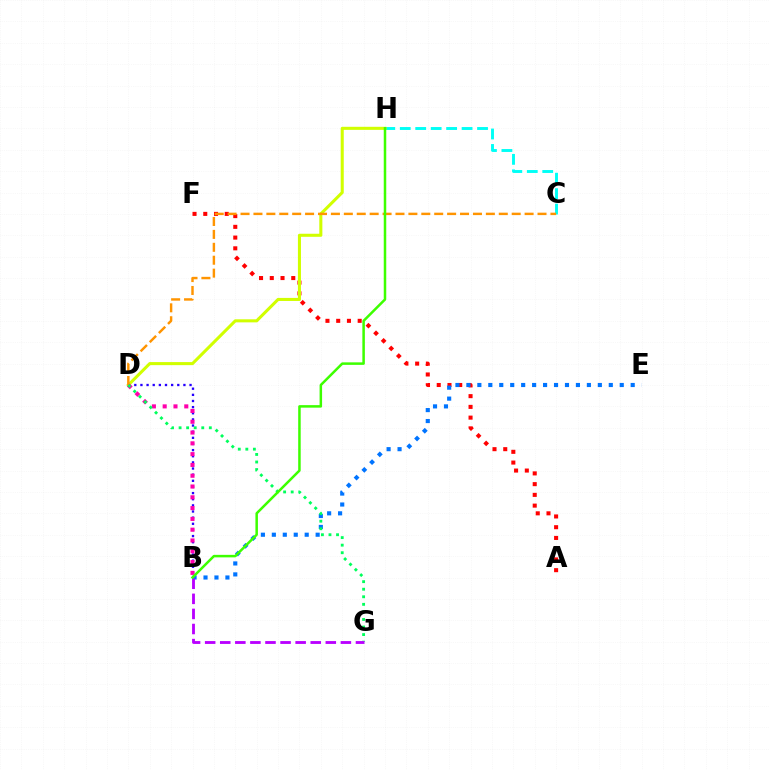{('A', 'F'): [{'color': '#ff0000', 'line_style': 'dotted', 'thickness': 2.92}], ('C', 'H'): [{'color': '#00fff6', 'line_style': 'dashed', 'thickness': 2.1}], ('B', 'D'): [{'color': '#2500ff', 'line_style': 'dotted', 'thickness': 1.67}, {'color': '#ff00ac', 'line_style': 'dotted', 'thickness': 2.93}], ('B', 'E'): [{'color': '#0074ff', 'line_style': 'dotted', 'thickness': 2.98}], ('D', 'H'): [{'color': '#d1ff00', 'line_style': 'solid', 'thickness': 2.2}], ('C', 'D'): [{'color': '#ff9400', 'line_style': 'dashed', 'thickness': 1.75}], ('D', 'G'): [{'color': '#00ff5c', 'line_style': 'dotted', 'thickness': 2.05}], ('B', 'G'): [{'color': '#b900ff', 'line_style': 'dashed', 'thickness': 2.05}], ('B', 'H'): [{'color': '#3dff00', 'line_style': 'solid', 'thickness': 1.81}]}